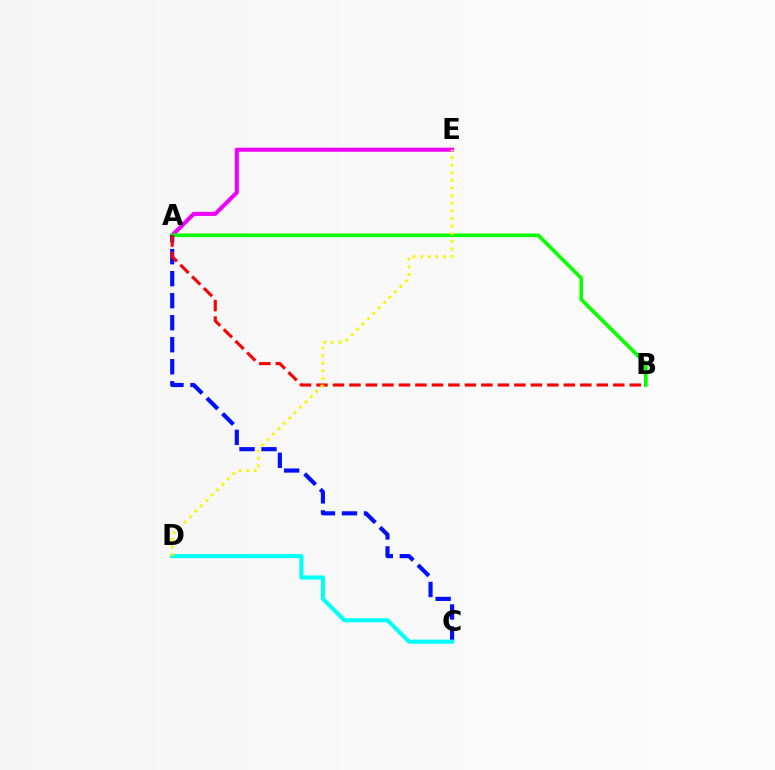{('A', 'E'): [{'color': '#ee00ff', 'line_style': 'solid', 'thickness': 2.93}], ('A', 'B'): [{'color': '#08ff00', 'line_style': 'solid', 'thickness': 2.62}, {'color': '#ff0000', 'line_style': 'dashed', 'thickness': 2.24}], ('A', 'C'): [{'color': '#0010ff', 'line_style': 'dashed', 'thickness': 2.99}], ('C', 'D'): [{'color': '#00fff6', 'line_style': 'solid', 'thickness': 2.94}], ('D', 'E'): [{'color': '#fcf500', 'line_style': 'dotted', 'thickness': 2.07}]}